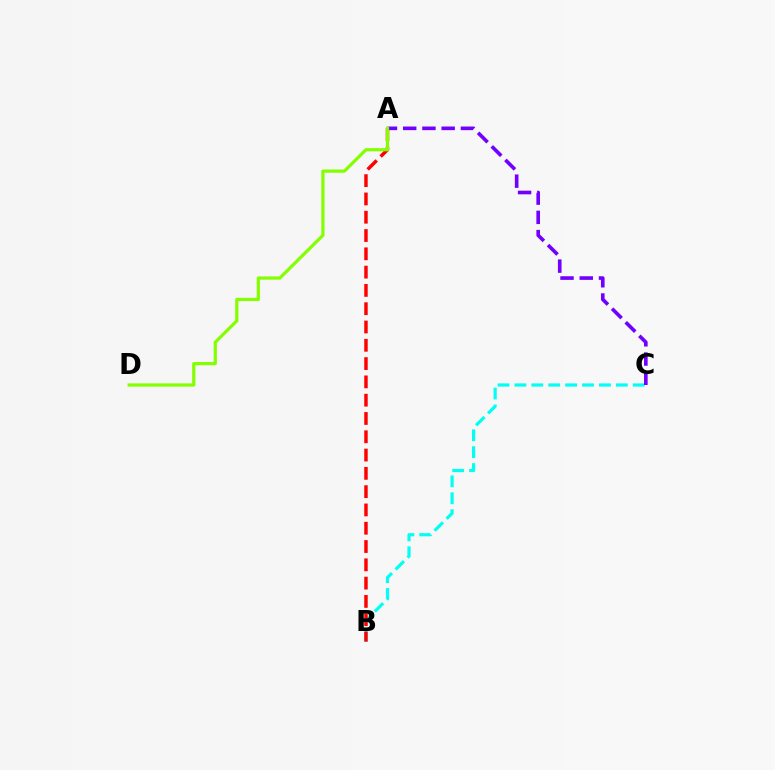{('B', 'C'): [{'color': '#00fff6', 'line_style': 'dashed', 'thickness': 2.3}], ('A', 'B'): [{'color': '#ff0000', 'line_style': 'dashed', 'thickness': 2.49}], ('A', 'C'): [{'color': '#7200ff', 'line_style': 'dashed', 'thickness': 2.61}], ('A', 'D'): [{'color': '#84ff00', 'line_style': 'solid', 'thickness': 2.31}]}